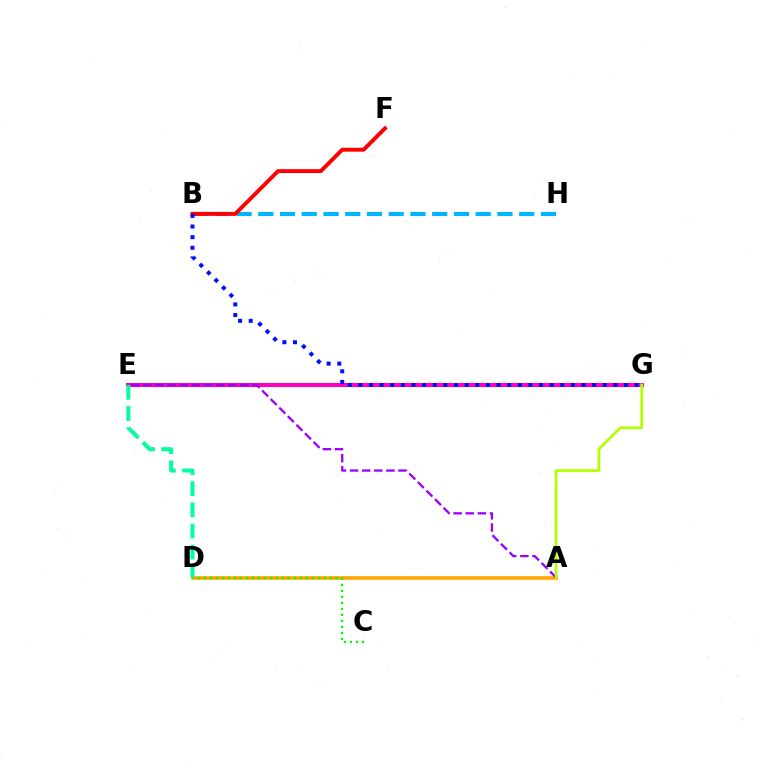{('E', 'G'): [{'color': '#ff00bd', 'line_style': 'solid', 'thickness': 2.9}], ('B', 'H'): [{'color': '#00b5ff', 'line_style': 'dashed', 'thickness': 2.95}], ('B', 'F'): [{'color': '#ff0000', 'line_style': 'solid', 'thickness': 2.83}], ('A', 'D'): [{'color': '#ffa500', 'line_style': 'solid', 'thickness': 2.59}], ('C', 'D'): [{'color': '#08ff00', 'line_style': 'dotted', 'thickness': 1.63}], ('D', 'E'): [{'color': '#00ff9d', 'line_style': 'dashed', 'thickness': 2.87}], ('A', 'E'): [{'color': '#9b00ff', 'line_style': 'dashed', 'thickness': 1.65}], ('B', 'G'): [{'color': '#0010ff', 'line_style': 'dotted', 'thickness': 2.89}], ('A', 'G'): [{'color': '#b3ff00', 'line_style': 'solid', 'thickness': 1.97}]}